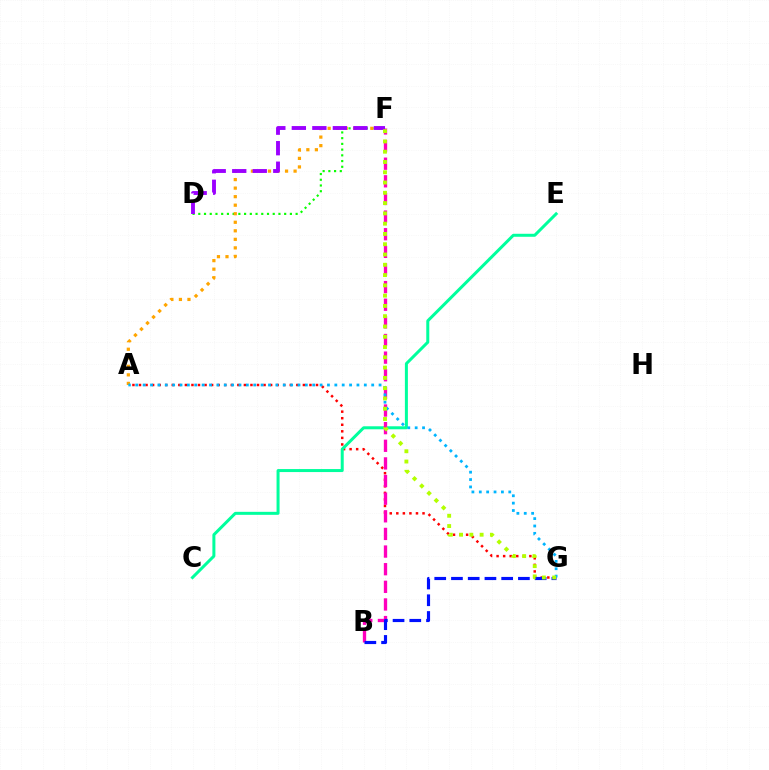{('A', 'G'): [{'color': '#ff0000', 'line_style': 'dotted', 'thickness': 1.78}, {'color': '#00b5ff', 'line_style': 'dotted', 'thickness': 2.0}], ('C', 'E'): [{'color': '#00ff9d', 'line_style': 'solid', 'thickness': 2.16}], ('D', 'F'): [{'color': '#08ff00', 'line_style': 'dotted', 'thickness': 1.56}, {'color': '#9b00ff', 'line_style': 'dashed', 'thickness': 2.79}], ('B', 'F'): [{'color': '#ff00bd', 'line_style': 'dashed', 'thickness': 2.4}], ('B', 'G'): [{'color': '#0010ff', 'line_style': 'dashed', 'thickness': 2.27}], ('A', 'F'): [{'color': '#ffa500', 'line_style': 'dotted', 'thickness': 2.32}], ('F', 'G'): [{'color': '#b3ff00', 'line_style': 'dotted', 'thickness': 2.79}]}